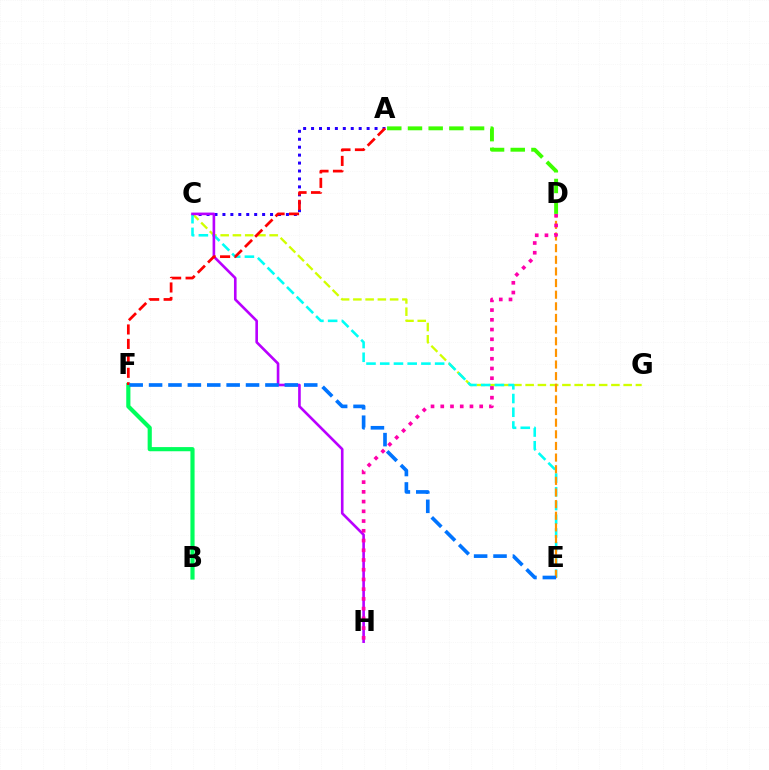{('C', 'G'): [{'color': '#d1ff00', 'line_style': 'dashed', 'thickness': 1.66}], ('C', 'E'): [{'color': '#00fff6', 'line_style': 'dashed', 'thickness': 1.86}], ('A', 'C'): [{'color': '#2500ff', 'line_style': 'dotted', 'thickness': 2.16}], ('D', 'E'): [{'color': '#ff9400', 'line_style': 'dashed', 'thickness': 1.58}], ('B', 'F'): [{'color': '#00ff5c', 'line_style': 'solid', 'thickness': 2.99}], ('C', 'H'): [{'color': '#b900ff', 'line_style': 'solid', 'thickness': 1.89}], ('A', 'F'): [{'color': '#ff0000', 'line_style': 'dashed', 'thickness': 1.96}], ('E', 'F'): [{'color': '#0074ff', 'line_style': 'dashed', 'thickness': 2.63}], ('D', 'H'): [{'color': '#ff00ac', 'line_style': 'dotted', 'thickness': 2.64}], ('A', 'D'): [{'color': '#3dff00', 'line_style': 'dashed', 'thickness': 2.81}]}